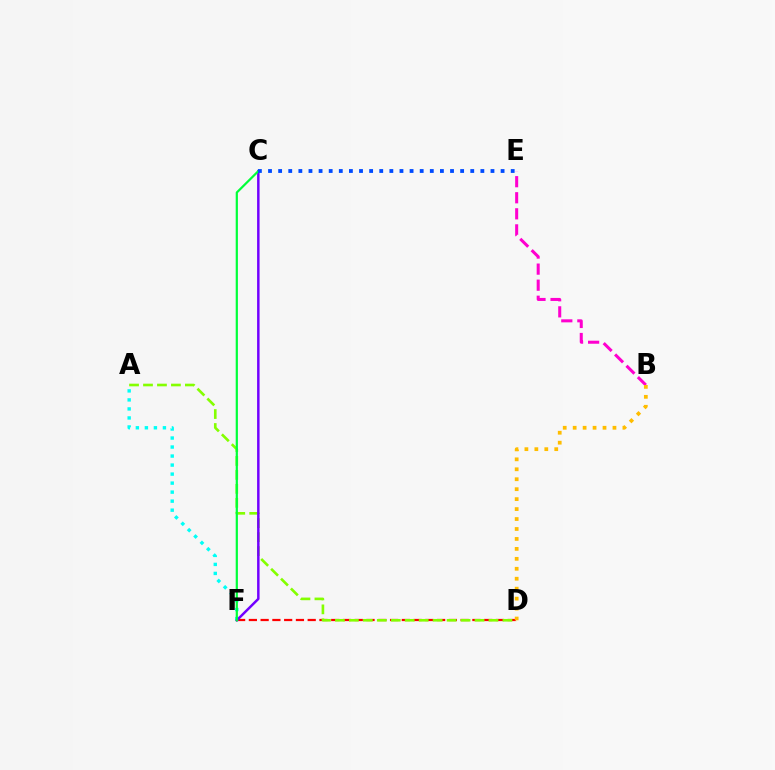{('B', 'E'): [{'color': '#ff00cf', 'line_style': 'dashed', 'thickness': 2.18}], ('D', 'F'): [{'color': '#ff0000', 'line_style': 'dashed', 'thickness': 1.6}], ('A', 'D'): [{'color': '#84ff00', 'line_style': 'dashed', 'thickness': 1.9}], ('A', 'F'): [{'color': '#00fff6', 'line_style': 'dotted', 'thickness': 2.45}], ('C', 'F'): [{'color': '#7200ff', 'line_style': 'solid', 'thickness': 1.78}, {'color': '#00ff39', 'line_style': 'solid', 'thickness': 1.59}], ('B', 'D'): [{'color': '#ffbd00', 'line_style': 'dotted', 'thickness': 2.7}], ('C', 'E'): [{'color': '#004bff', 'line_style': 'dotted', 'thickness': 2.75}]}